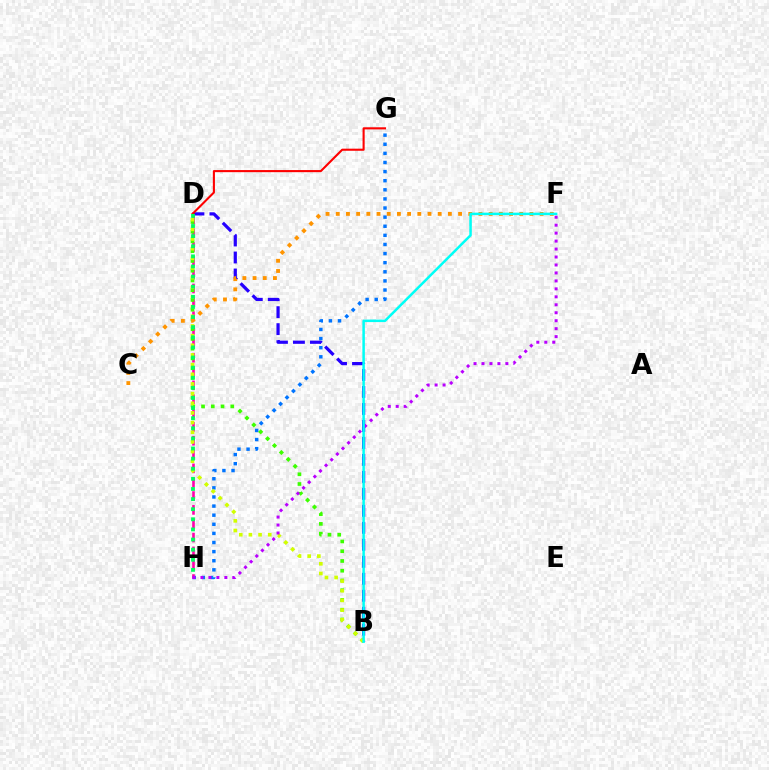{('G', 'H'): [{'color': '#0074ff', 'line_style': 'dotted', 'thickness': 2.48}], ('B', 'D'): [{'color': '#2500ff', 'line_style': 'dashed', 'thickness': 2.31}, {'color': '#3dff00', 'line_style': 'dotted', 'thickness': 2.65}, {'color': '#d1ff00', 'line_style': 'dotted', 'thickness': 2.63}], ('D', 'H'): [{'color': '#ff00ac', 'line_style': 'dashed', 'thickness': 1.88}, {'color': '#00ff5c', 'line_style': 'dotted', 'thickness': 2.75}], ('D', 'G'): [{'color': '#ff0000', 'line_style': 'solid', 'thickness': 1.51}], ('C', 'F'): [{'color': '#ff9400', 'line_style': 'dotted', 'thickness': 2.77}], ('F', 'H'): [{'color': '#b900ff', 'line_style': 'dotted', 'thickness': 2.16}], ('B', 'F'): [{'color': '#00fff6', 'line_style': 'solid', 'thickness': 1.8}]}